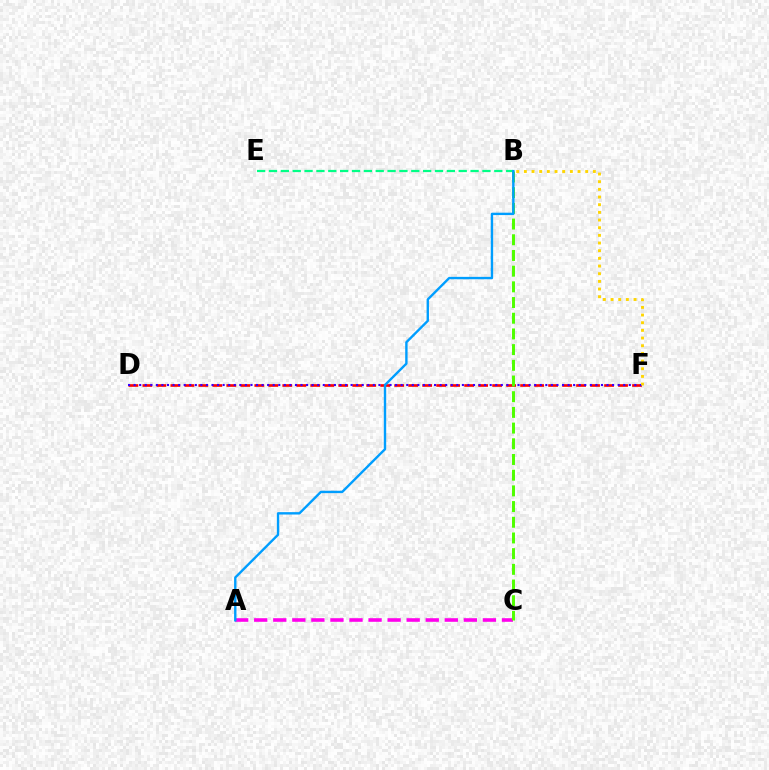{('D', 'F'): [{'color': '#ff0000', 'line_style': 'dashed', 'thickness': 1.9}, {'color': '#3700ff', 'line_style': 'dotted', 'thickness': 1.51}], ('A', 'C'): [{'color': '#ff00ed', 'line_style': 'dashed', 'thickness': 2.59}], ('B', 'C'): [{'color': '#4fff00', 'line_style': 'dashed', 'thickness': 2.13}], ('B', 'E'): [{'color': '#00ff86', 'line_style': 'dashed', 'thickness': 1.61}], ('A', 'B'): [{'color': '#009eff', 'line_style': 'solid', 'thickness': 1.72}], ('B', 'F'): [{'color': '#ffd500', 'line_style': 'dotted', 'thickness': 2.08}]}